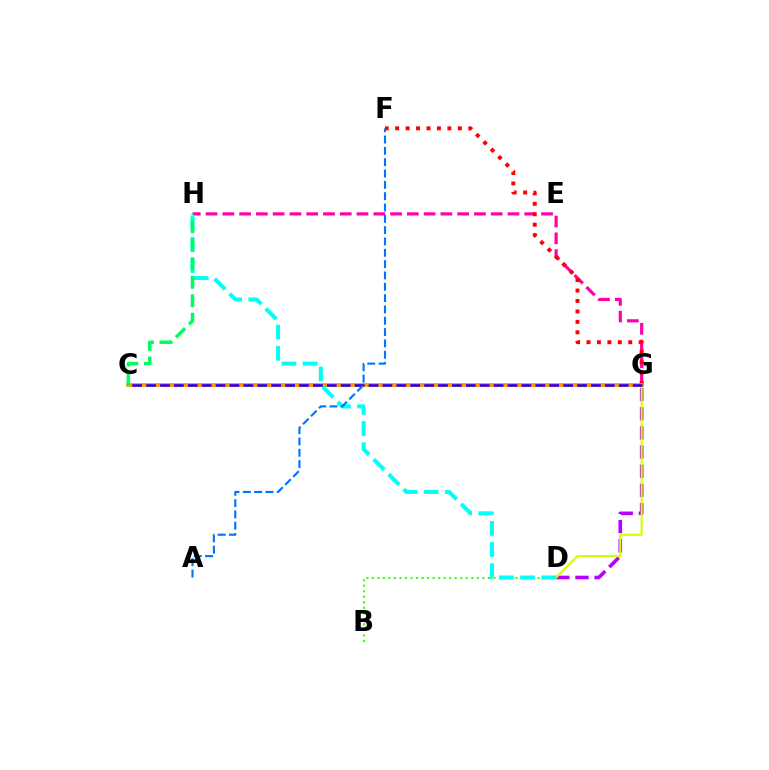{('G', 'H'): [{'color': '#ff00ac', 'line_style': 'dashed', 'thickness': 2.28}], ('F', 'G'): [{'color': '#ff0000', 'line_style': 'dotted', 'thickness': 2.84}], ('D', 'G'): [{'color': '#b900ff', 'line_style': 'dashed', 'thickness': 2.6}, {'color': '#d1ff00', 'line_style': 'solid', 'thickness': 1.51}], ('C', 'G'): [{'color': '#ff9400', 'line_style': 'solid', 'thickness': 2.68}, {'color': '#2500ff', 'line_style': 'dashed', 'thickness': 1.89}], ('B', 'D'): [{'color': '#3dff00', 'line_style': 'dotted', 'thickness': 1.5}], ('D', 'H'): [{'color': '#00fff6', 'line_style': 'dashed', 'thickness': 2.88}], ('C', 'H'): [{'color': '#00ff5c', 'line_style': 'dashed', 'thickness': 2.51}], ('A', 'F'): [{'color': '#0074ff', 'line_style': 'dashed', 'thickness': 1.54}]}